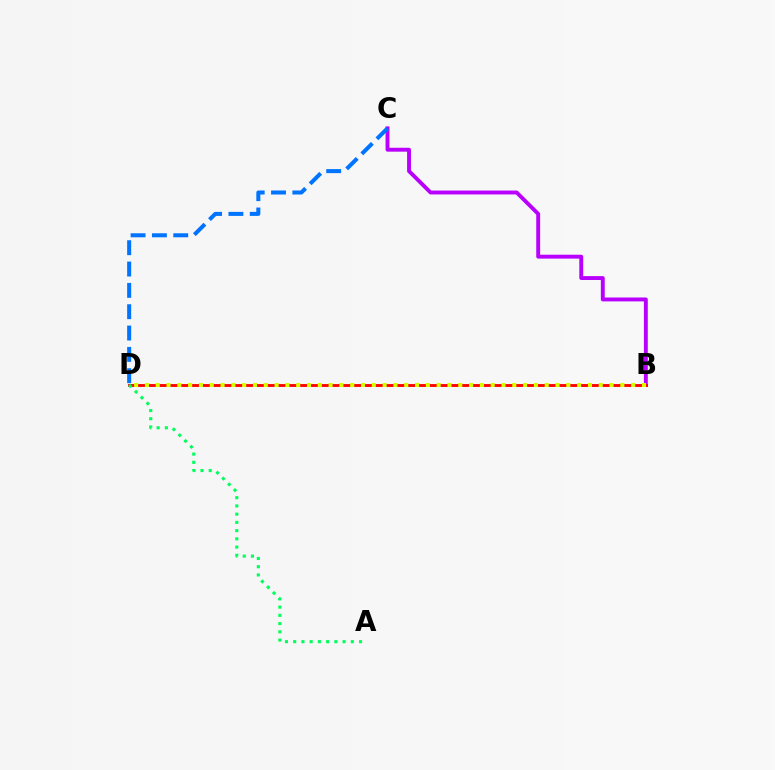{('B', 'C'): [{'color': '#b900ff', 'line_style': 'solid', 'thickness': 2.81}], ('C', 'D'): [{'color': '#0074ff', 'line_style': 'dashed', 'thickness': 2.9}], ('B', 'D'): [{'color': '#ff0000', 'line_style': 'solid', 'thickness': 2.06}, {'color': '#d1ff00', 'line_style': 'dotted', 'thickness': 2.94}], ('A', 'D'): [{'color': '#00ff5c', 'line_style': 'dotted', 'thickness': 2.24}]}